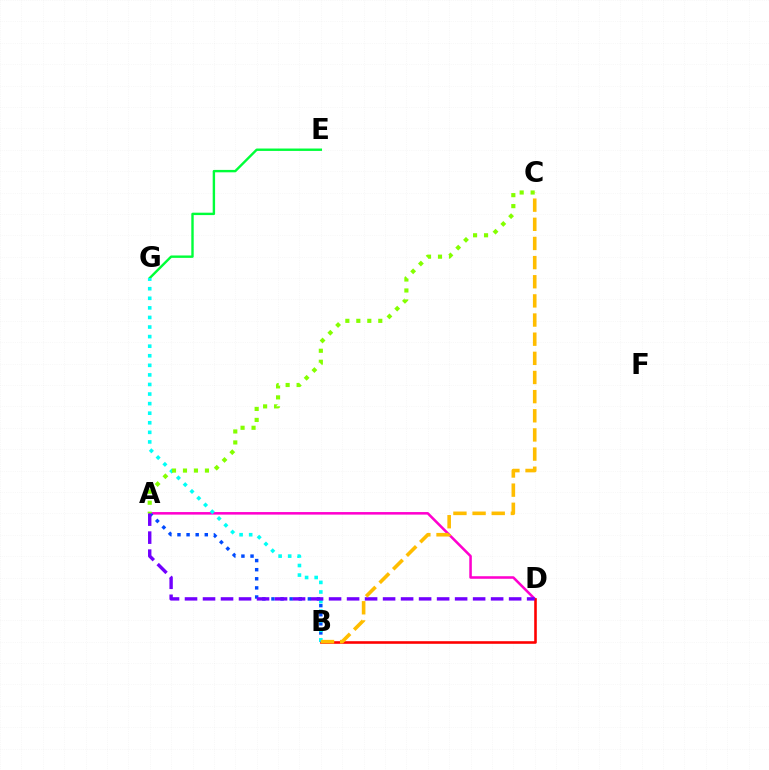{('A', 'D'): [{'color': '#ff00cf', 'line_style': 'solid', 'thickness': 1.83}, {'color': '#7200ff', 'line_style': 'dashed', 'thickness': 2.45}], ('E', 'G'): [{'color': '#00ff39', 'line_style': 'solid', 'thickness': 1.73}], ('B', 'D'): [{'color': '#ff0000', 'line_style': 'solid', 'thickness': 1.87}], ('A', 'B'): [{'color': '#004bff', 'line_style': 'dotted', 'thickness': 2.47}], ('B', 'G'): [{'color': '#00fff6', 'line_style': 'dotted', 'thickness': 2.6}], ('A', 'C'): [{'color': '#84ff00', 'line_style': 'dotted', 'thickness': 2.98}], ('B', 'C'): [{'color': '#ffbd00', 'line_style': 'dashed', 'thickness': 2.6}]}